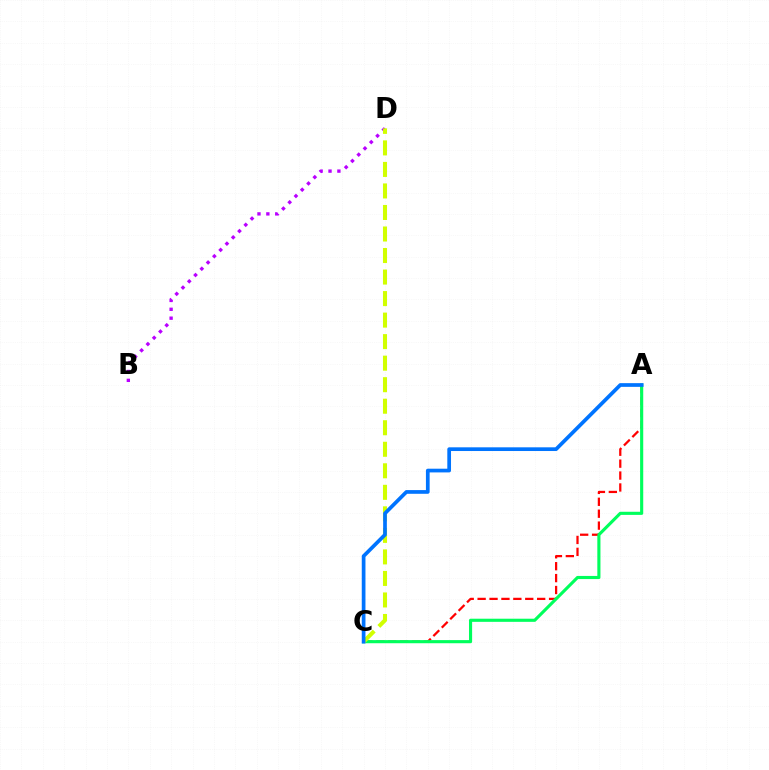{('A', 'C'): [{'color': '#ff0000', 'line_style': 'dashed', 'thickness': 1.62}, {'color': '#00ff5c', 'line_style': 'solid', 'thickness': 2.25}, {'color': '#0074ff', 'line_style': 'solid', 'thickness': 2.67}], ('B', 'D'): [{'color': '#b900ff', 'line_style': 'dotted', 'thickness': 2.41}], ('C', 'D'): [{'color': '#d1ff00', 'line_style': 'dashed', 'thickness': 2.92}]}